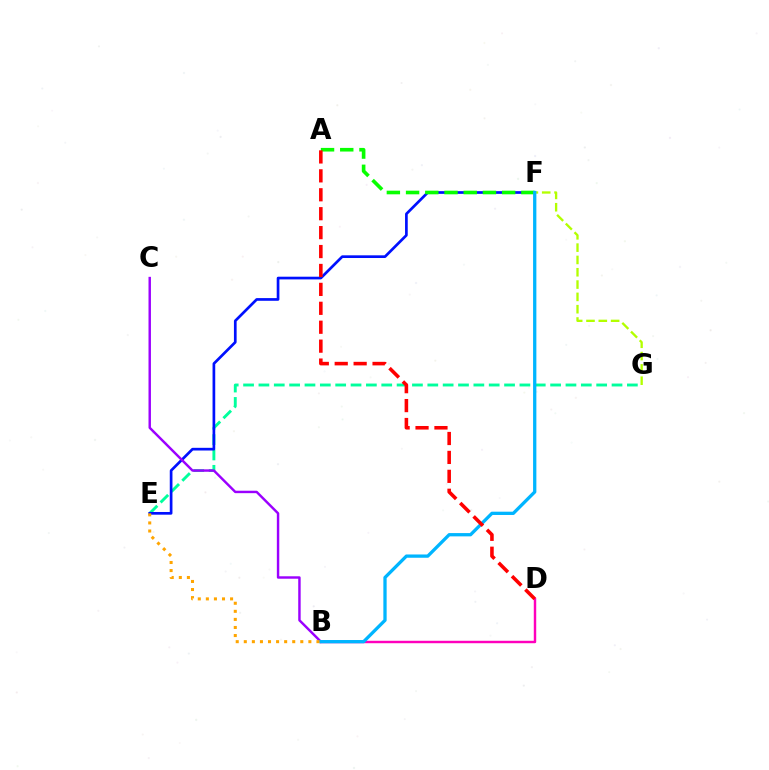{('E', 'G'): [{'color': '#00ff9d', 'line_style': 'dashed', 'thickness': 2.09}], ('E', 'F'): [{'color': '#0010ff', 'line_style': 'solid', 'thickness': 1.94}], ('B', 'C'): [{'color': '#9b00ff', 'line_style': 'solid', 'thickness': 1.76}], ('F', 'G'): [{'color': '#b3ff00', 'line_style': 'dashed', 'thickness': 1.67}], ('A', 'F'): [{'color': '#08ff00', 'line_style': 'dashed', 'thickness': 2.61}], ('B', 'D'): [{'color': '#ff00bd', 'line_style': 'solid', 'thickness': 1.75}], ('B', 'F'): [{'color': '#00b5ff', 'line_style': 'solid', 'thickness': 2.37}], ('B', 'E'): [{'color': '#ffa500', 'line_style': 'dotted', 'thickness': 2.19}], ('A', 'D'): [{'color': '#ff0000', 'line_style': 'dashed', 'thickness': 2.57}]}